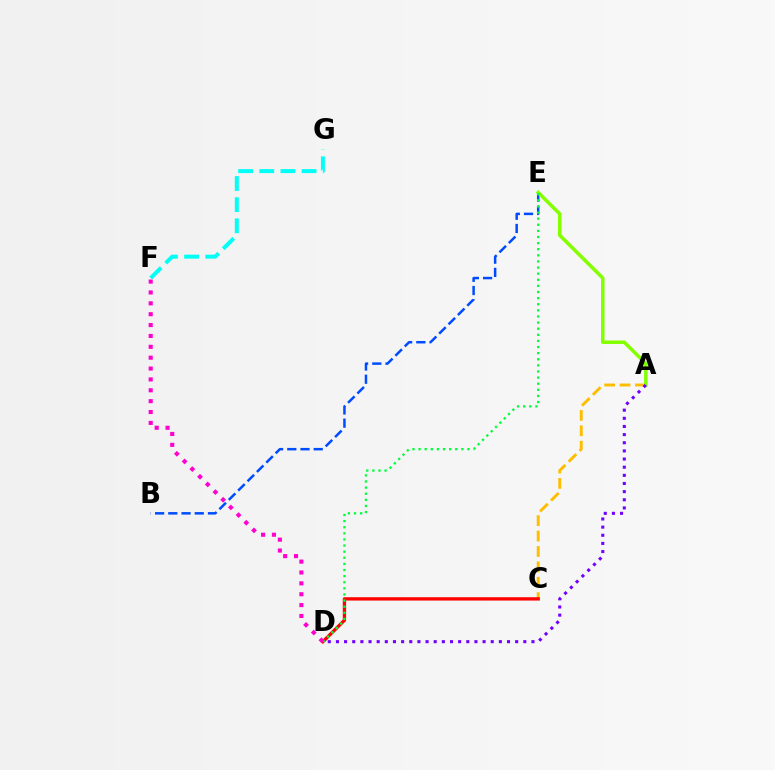{('A', 'C'): [{'color': '#ffbd00', 'line_style': 'dashed', 'thickness': 2.09}], ('F', 'G'): [{'color': '#00fff6', 'line_style': 'dashed', 'thickness': 2.88}], ('B', 'E'): [{'color': '#004bff', 'line_style': 'dashed', 'thickness': 1.8}], ('C', 'D'): [{'color': '#ff0000', 'line_style': 'solid', 'thickness': 2.41}], ('A', 'E'): [{'color': '#84ff00', 'line_style': 'solid', 'thickness': 2.53}], ('D', 'E'): [{'color': '#00ff39', 'line_style': 'dotted', 'thickness': 1.66}], ('A', 'D'): [{'color': '#7200ff', 'line_style': 'dotted', 'thickness': 2.21}], ('D', 'F'): [{'color': '#ff00cf', 'line_style': 'dotted', 'thickness': 2.95}]}